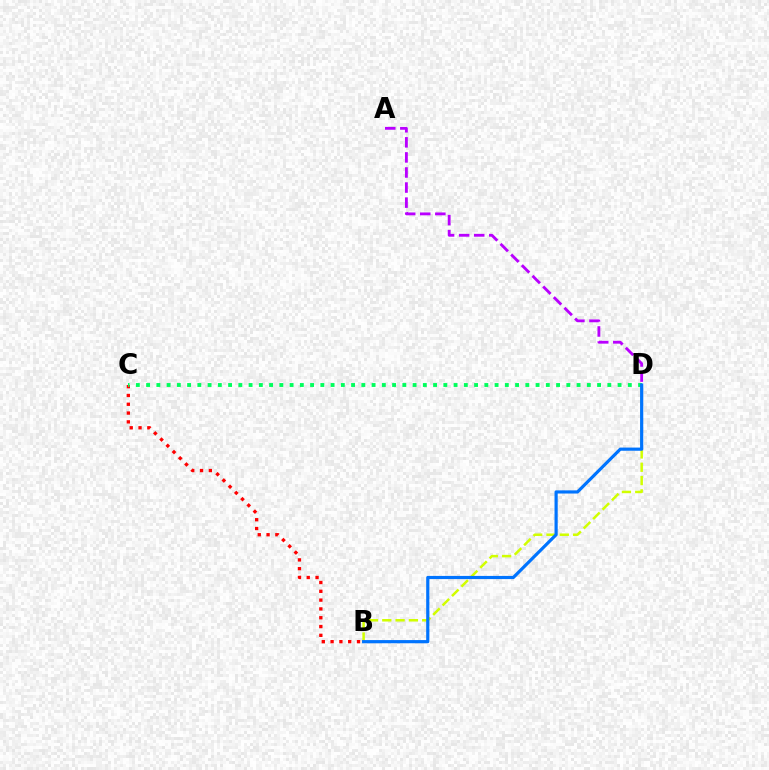{('B', 'D'): [{'color': '#d1ff00', 'line_style': 'dashed', 'thickness': 1.81}, {'color': '#0074ff', 'line_style': 'solid', 'thickness': 2.29}], ('B', 'C'): [{'color': '#ff0000', 'line_style': 'dotted', 'thickness': 2.39}], ('A', 'D'): [{'color': '#b900ff', 'line_style': 'dashed', 'thickness': 2.05}], ('C', 'D'): [{'color': '#00ff5c', 'line_style': 'dotted', 'thickness': 2.78}]}